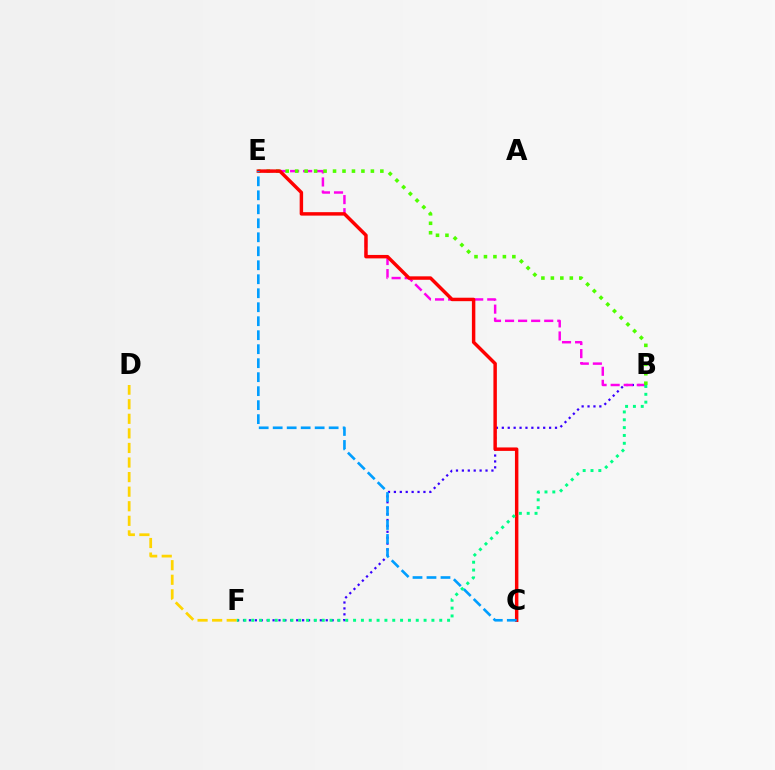{('D', 'F'): [{'color': '#ffd500', 'line_style': 'dashed', 'thickness': 1.98}], ('B', 'F'): [{'color': '#3700ff', 'line_style': 'dotted', 'thickness': 1.61}, {'color': '#00ff86', 'line_style': 'dotted', 'thickness': 2.13}], ('B', 'E'): [{'color': '#ff00ed', 'line_style': 'dashed', 'thickness': 1.77}, {'color': '#4fff00', 'line_style': 'dotted', 'thickness': 2.57}], ('C', 'E'): [{'color': '#ff0000', 'line_style': 'solid', 'thickness': 2.48}, {'color': '#009eff', 'line_style': 'dashed', 'thickness': 1.9}]}